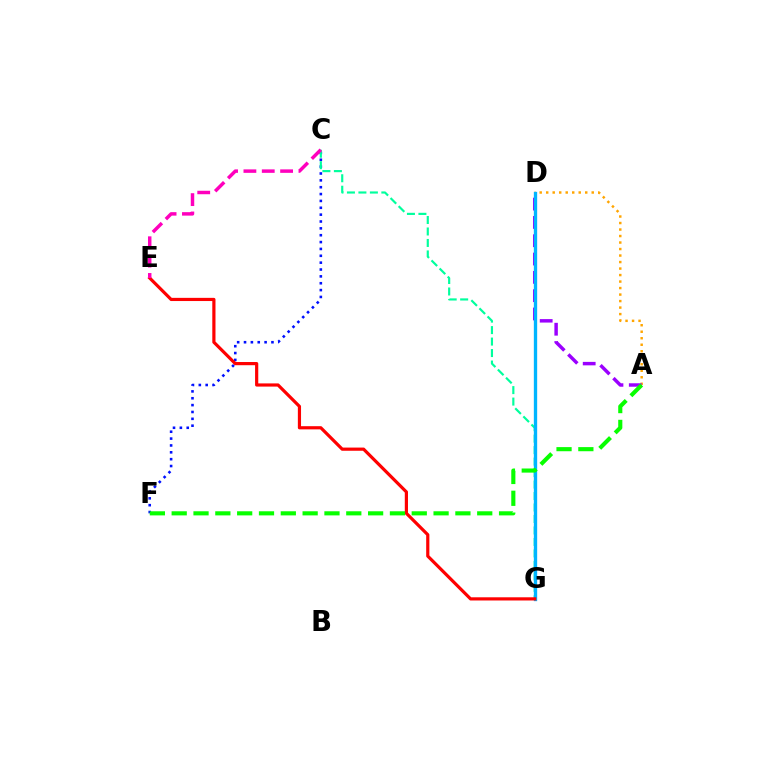{('D', 'G'): [{'color': '#b3ff00', 'line_style': 'dashed', 'thickness': 2.13}, {'color': '#00b5ff', 'line_style': 'solid', 'thickness': 2.4}], ('C', 'F'): [{'color': '#0010ff', 'line_style': 'dotted', 'thickness': 1.86}], ('A', 'D'): [{'color': '#ffa500', 'line_style': 'dotted', 'thickness': 1.77}, {'color': '#9b00ff', 'line_style': 'dashed', 'thickness': 2.49}], ('C', 'G'): [{'color': '#00ff9d', 'line_style': 'dashed', 'thickness': 1.56}], ('E', 'G'): [{'color': '#ff0000', 'line_style': 'solid', 'thickness': 2.3}], ('A', 'F'): [{'color': '#08ff00', 'line_style': 'dashed', 'thickness': 2.96}], ('C', 'E'): [{'color': '#ff00bd', 'line_style': 'dashed', 'thickness': 2.49}]}